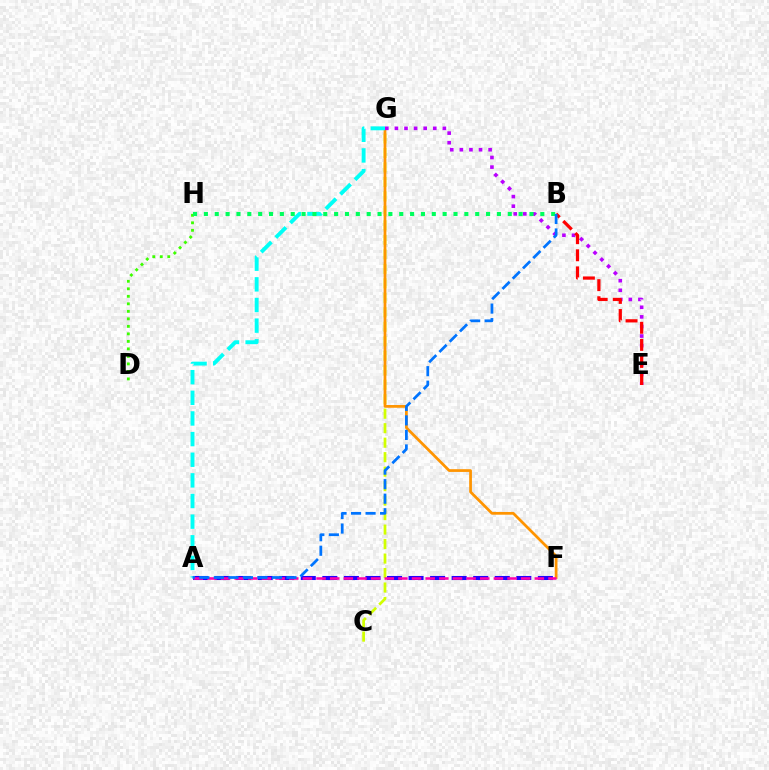{('A', 'F'): [{'color': '#2500ff', 'line_style': 'dashed', 'thickness': 2.93}, {'color': '#ff00ac', 'line_style': 'dashed', 'thickness': 1.85}], ('C', 'G'): [{'color': '#d1ff00', 'line_style': 'dashed', 'thickness': 1.97}], ('F', 'G'): [{'color': '#ff9400', 'line_style': 'solid', 'thickness': 1.97}], ('E', 'G'): [{'color': '#b900ff', 'line_style': 'dotted', 'thickness': 2.61}], ('D', 'H'): [{'color': '#3dff00', 'line_style': 'dotted', 'thickness': 2.04}], ('A', 'G'): [{'color': '#00fff6', 'line_style': 'dashed', 'thickness': 2.8}], ('B', 'E'): [{'color': '#ff0000', 'line_style': 'dashed', 'thickness': 2.32}], ('B', 'H'): [{'color': '#00ff5c', 'line_style': 'dotted', 'thickness': 2.95}], ('A', 'B'): [{'color': '#0074ff', 'line_style': 'dashed', 'thickness': 1.97}]}